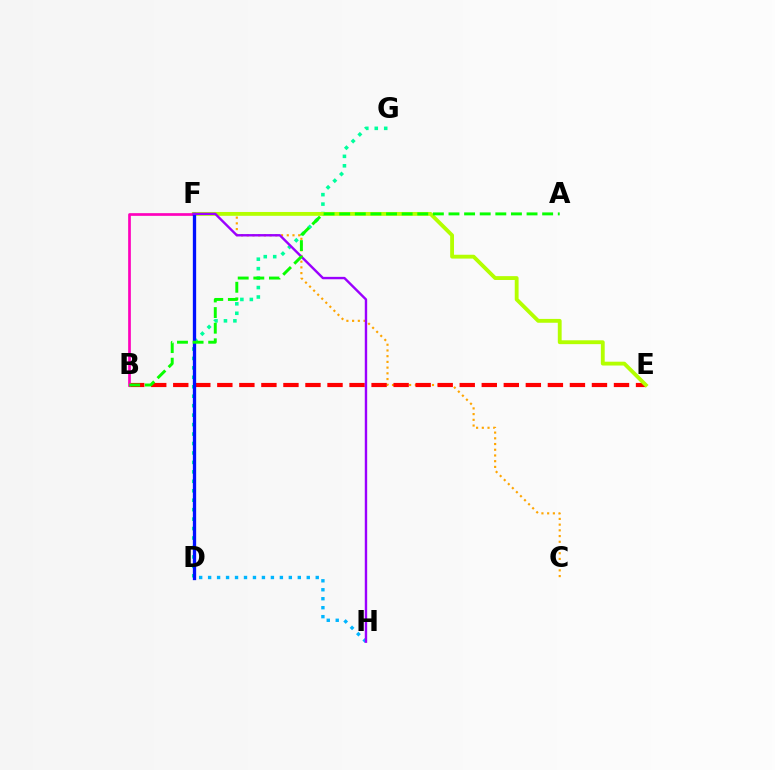{('D', 'G'): [{'color': '#00ff9d', 'line_style': 'dotted', 'thickness': 2.57}], ('C', 'F'): [{'color': '#ffa500', 'line_style': 'dotted', 'thickness': 1.55}], ('B', 'E'): [{'color': '#ff0000', 'line_style': 'dashed', 'thickness': 2.99}], ('E', 'F'): [{'color': '#b3ff00', 'line_style': 'solid', 'thickness': 2.77}], ('B', 'F'): [{'color': '#ff00bd', 'line_style': 'solid', 'thickness': 1.94}], ('D', 'F'): [{'color': '#0010ff', 'line_style': 'solid', 'thickness': 2.38}], ('D', 'H'): [{'color': '#00b5ff', 'line_style': 'dotted', 'thickness': 2.44}], ('F', 'H'): [{'color': '#9b00ff', 'line_style': 'solid', 'thickness': 1.73}], ('A', 'B'): [{'color': '#08ff00', 'line_style': 'dashed', 'thickness': 2.12}]}